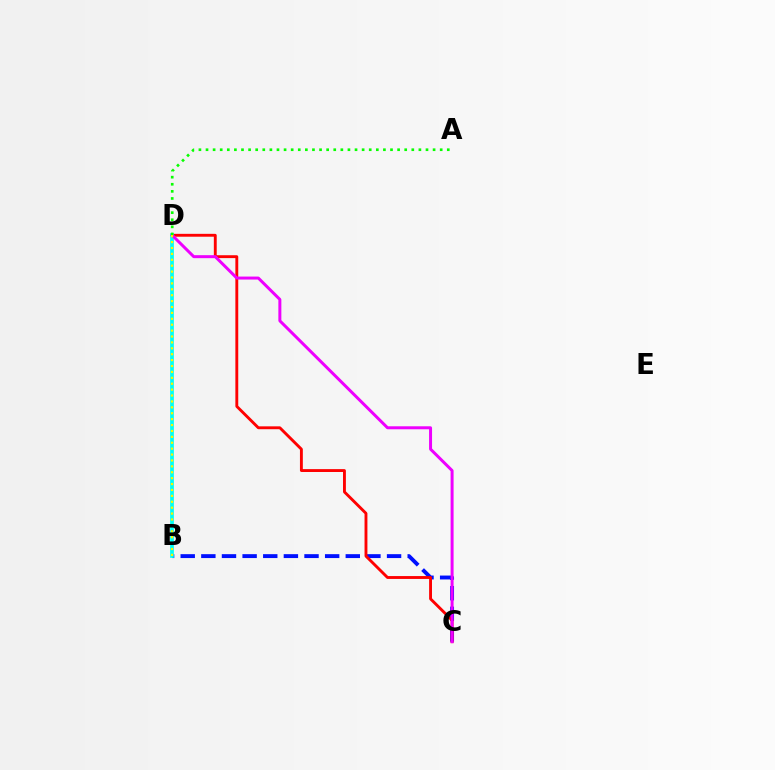{('B', 'C'): [{'color': '#0010ff', 'line_style': 'dashed', 'thickness': 2.8}], ('C', 'D'): [{'color': '#ff0000', 'line_style': 'solid', 'thickness': 2.07}, {'color': '#ee00ff', 'line_style': 'solid', 'thickness': 2.15}], ('B', 'D'): [{'color': '#00fff6', 'line_style': 'solid', 'thickness': 2.68}, {'color': '#fcf500', 'line_style': 'dotted', 'thickness': 1.6}], ('A', 'D'): [{'color': '#08ff00', 'line_style': 'dotted', 'thickness': 1.93}]}